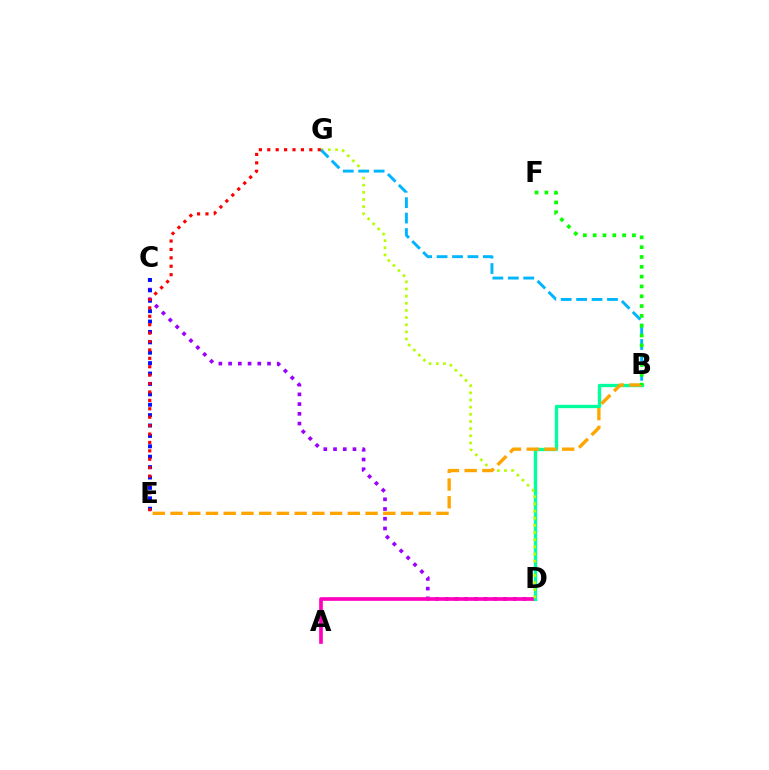{('C', 'D'): [{'color': '#9b00ff', 'line_style': 'dotted', 'thickness': 2.64}], ('A', 'D'): [{'color': '#ff00bd', 'line_style': 'solid', 'thickness': 2.64}], ('B', 'D'): [{'color': '#00ff9d', 'line_style': 'solid', 'thickness': 2.4}], ('C', 'E'): [{'color': '#0010ff', 'line_style': 'dotted', 'thickness': 2.82}], ('D', 'G'): [{'color': '#b3ff00', 'line_style': 'dotted', 'thickness': 1.94}], ('B', 'G'): [{'color': '#00b5ff', 'line_style': 'dashed', 'thickness': 2.1}], ('B', 'E'): [{'color': '#ffa500', 'line_style': 'dashed', 'thickness': 2.41}], ('B', 'F'): [{'color': '#08ff00', 'line_style': 'dotted', 'thickness': 2.67}], ('E', 'G'): [{'color': '#ff0000', 'line_style': 'dotted', 'thickness': 2.29}]}